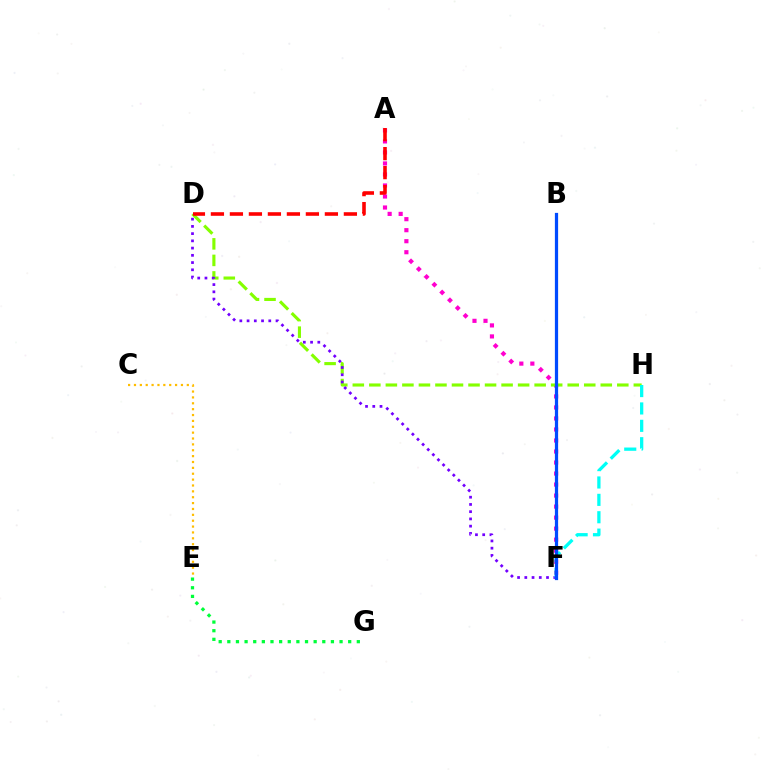{('A', 'F'): [{'color': '#ff00cf', 'line_style': 'dotted', 'thickness': 2.99}], ('D', 'H'): [{'color': '#84ff00', 'line_style': 'dashed', 'thickness': 2.25}], ('D', 'F'): [{'color': '#7200ff', 'line_style': 'dotted', 'thickness': 1.97}], ('E', 'G'): [{'color': '#00ff39', 'line_style': 'dotted', 'thickness': 2.35}], ('F', 'H'): [{'color': '#00fff6', 'line_style': 'dashed', 'thickness': 2.36}], ('B', 'F'): [{'color': '#004bff', 'line_style': 'solid', 'thickness': 2.32}], ('C', 'E'): [{'color': '#ffbd00', 'line_style': 'dotted', 'thickness': 1.6}], ('A', 'D'): [{'color': '#ff0000', 'line_style': 'dashed', 'thickness': 2.58}]}